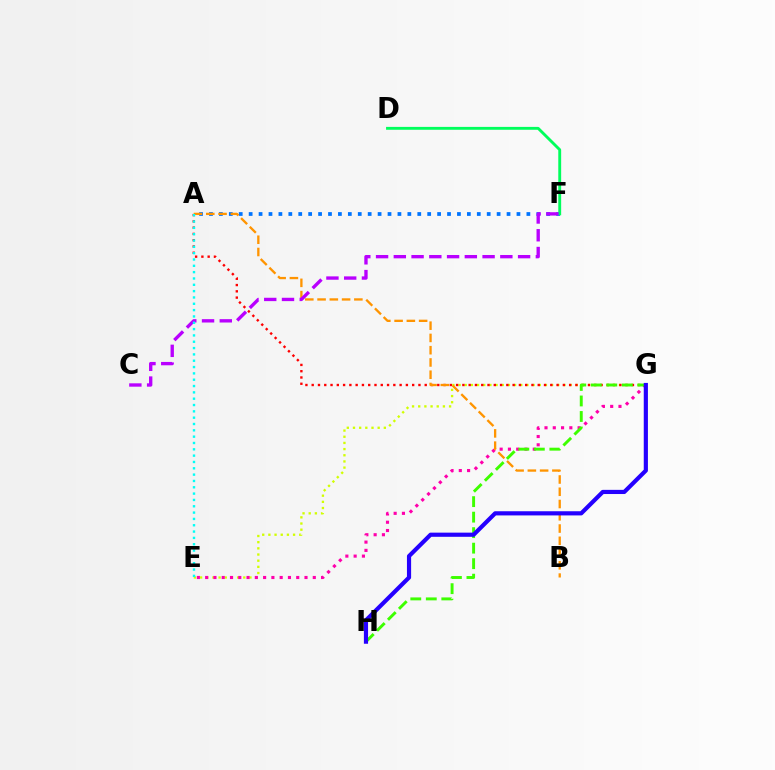{('A', 'F'): [{'color': '#0074ff', 'line_style': 'dotted', 'thickness': 2.69}], ('E', 'G'): [{'color': '#d1ff00', 'line_style': 'dotted', 'thickness': 1.68}, {'color': '#ff00ac', 'line_style': 'dotted', 'thickness': 2.25}], ('A', 'G'): [{'color': '#ff0000', 'line_style': 'dotted', 'thickness': 1.71}], ('A', 'B'): [{'color': '#ff9400', 'line_style': 'dashed', 'thickness': 1.67}], ('D', 'F'): [{'color': '#00ff5c', 'line_style': 'solid', 'thickness': 2.07}], ('G', 'H'): [{'color': '#3dff00', 'line_style': 'dashed', 'thickness': 2.11}, {'color': '#2500ff', 'line_style': 'solid', 'thickness': 3.0}], ('C', 'F'): [{'color': '#b900ff', 'line_style': 'dashed', 'thickness': 2.41}], ('A', 'E'): [{'color': '#00fff6', 'line_style': 'dotted', 'thickness': 1.72}]}